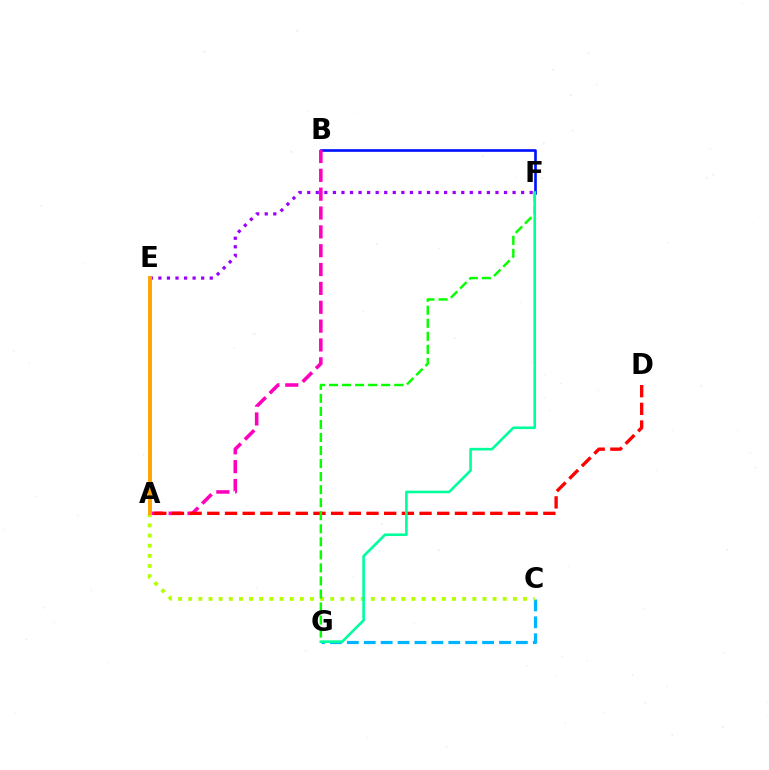{('B', 'F'): [{'color': '#0010ff', 'line_style': 'solid', 'thickness': 1.91}], ('A', 'B'): [{'color': '#ff00bd', 'line_style': 'dashed', 'thickness': 2.56}], ('A', 'D'): [{'color': '#ff0000', 'line_style': 'dashed', 'thickness': 2.4}], ('C', 'G'): [{'color': '#00b5ff', 'line_style': 'dashed', 'thickness': 2.3}], ('E', 'F'): [{'color': '#9b00ff', 'line_style': 'dotted', 'thickness': 2.32}], ('A', 'C'): [{'color': '#b3ff00', 'line_style': 'dotted', 'thickness': 2.76}], ('F', 'G'): [{'color': '#08ff00', 'line_style': 'dashed', 'thickness': 1.77}, {'color': '#00ff9d', 'line_style': 'solid', 'thickness': 1.89}], ('A', 'E'): [{'color': '#ffa500', 'line_style': 'solid', 'thickness': 2.82}]}